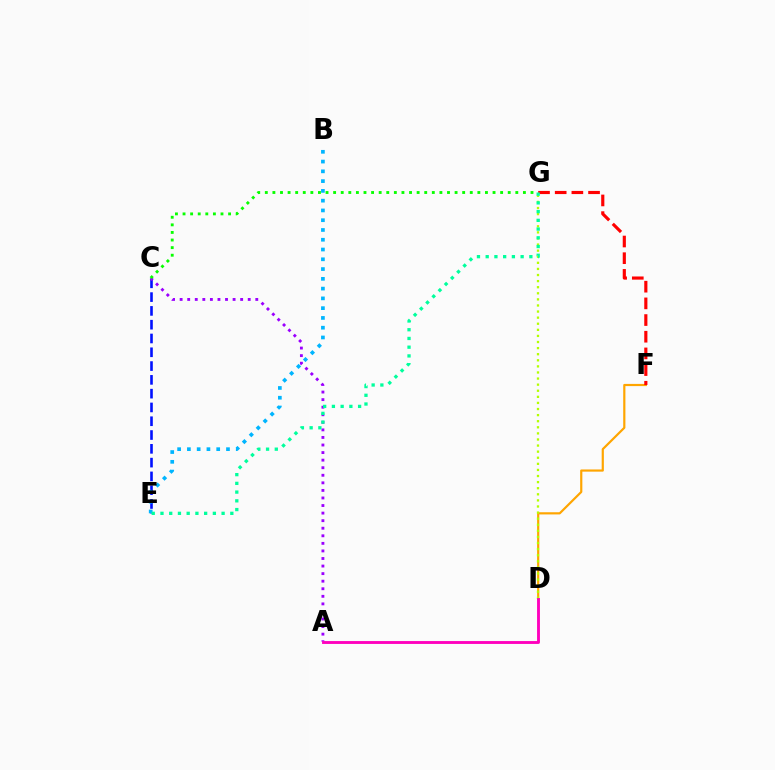{('C', 'E'): [{'color': '#0010ff', 'line_style': 'dashed', 'thickness': 1.87}], ('D', 'F'): [{'color': '#ffa500', 'line_style': 'solid', 'thickness': 1.57}], ('A', 'C'): [{'color': '#9b00ff', 'line_style': 'dotted', 'thickness': 2.06}], ('F', 'G'): [{'color': '#ff0000', 'line_style': 'dashed', 'thickness': 2.27}], ('D', 'G'): [{'color': '#b3ff00', 'line_style': 'dotted', 'thickness': 1.65}], ('B', 'E'): [{'color': '#00b5ff', 'line_style': 'dotted', 'thickness': 2.66}], ('C', 'G'): [{'color': '#08ff00', 'line_style': 'dotted', 'thickness': 2.06}], ('E', 'G'): [{'color': '#00ff9d', 'line_style': 'dotted', 'thickness': 2.37}], ('A', 'D'): [{'color': '#ff00bd', 'line_style': 'solid', 'thickness': 2.07}]}